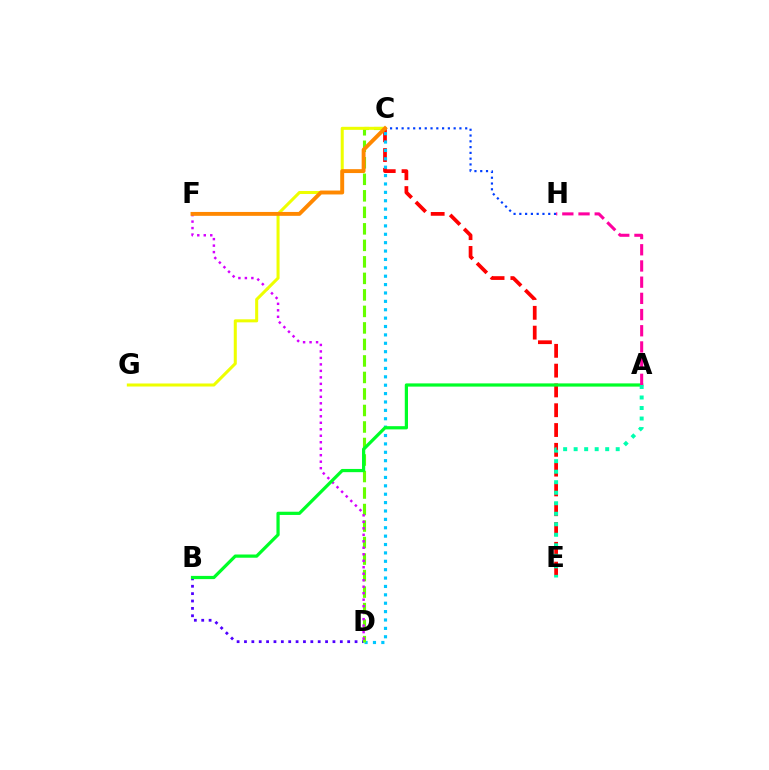{('C', 'E'): [{'color': '#ff0000', 'line_style': 'dashed', 'thickness': 2.69}], ('B', 'D'): [{'color': '#4f00ff', 'line_style': 'dotted', 'thickness': 2.0}], ('C', 'D'): [{'color': '#00c7ff', 'line_style': 'dotted', 'thickness': 2.28}, {'color': '#66ff00', 'line_style': 'dashed', 'thickness': 2.24}], ('D', 'F'): [{'color': '#d600ff', 'line_style': 'dotted', 'thickness': 1.76}], ('A', 'B'): [{'color': '#00ff27', 'line_style': 'solid', 'thickness': 2.32}], ('C', 'G'): [{'color': '#eeff00', 'line_style': 'solid', 'thickness': 2.19}], ('C', 'H'): [{'color': '#003fff', 'line_style': 'dotted', 'thickness': 1.57}], ('A', 'E'): [{'color': '#00ffaf', 'line_style': 'dotted', 'thickness': 2.86}], ('A', 'H'): [{'color': '#ff00a0', 'line_style': 'dashed', 'thickness': 2.2}], ('C', 'F'): [{'color': '#ff8800', 'line_style': 'solid', 'thickness': 2.8}]}